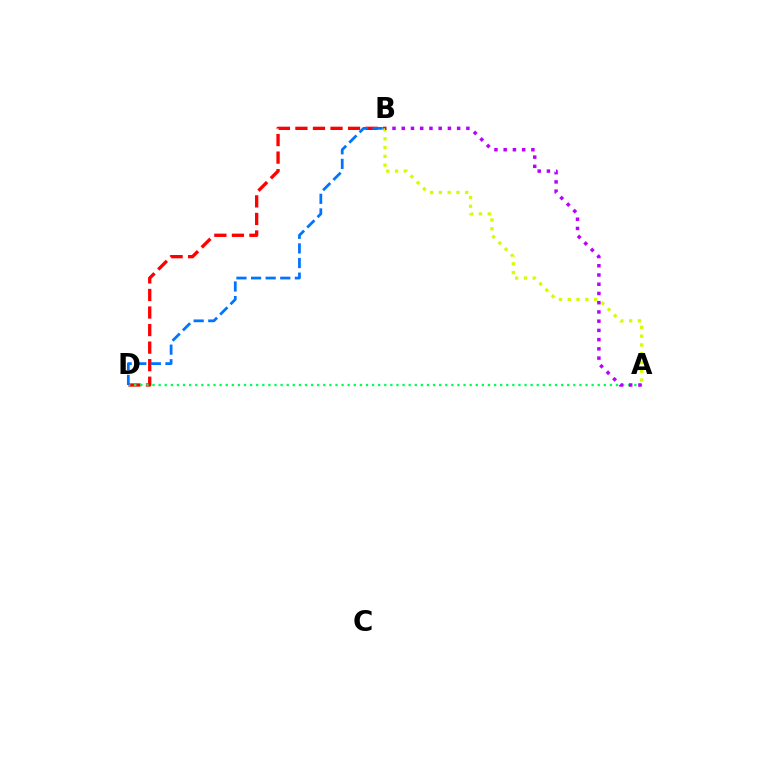{('B', 'D'): [{'color': '#ff0000', 'line_style': 'dashed', 'thickness': 2.38}, {'color': '#0074ff', 'line_style': 'dashed', 'thickness': 1.98}], ('A', 'B'): [{'color': '#d1ff00', 'line_style': 'dotted', 'thickness': 2.39}, {'color': '#b900ff', 'line_style': 'dotted', 'thickness': 2.51}], ('A', 'D'): [{'color': '#00ff5c', 'line_style': 'dotted', 'thickness': 1.66}]}